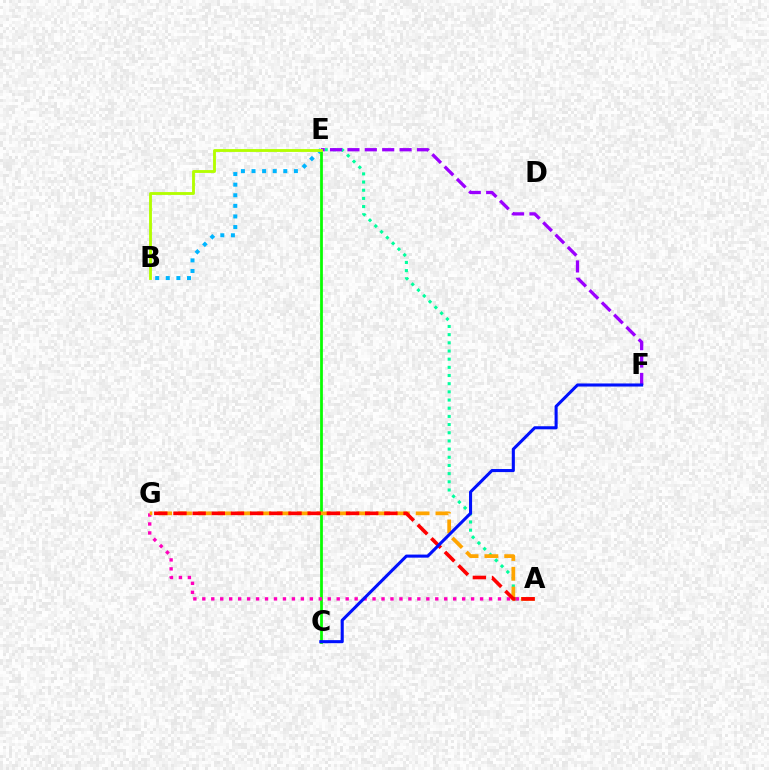{('B', 'E'): [{'color': '#00b5ff', 'line_style': 'dotted', 'thickness': 2.88}, {'color': '#b3ff00', 'line_style': 'solid', 'thickness': 2.05}], ('A', 'E'): [{'color': '#00ff9d', 'line_style': 'dotted', 'thickness': 2.22}], ('C', 'E'): [{'color': '#08ff00', 'line_style': 'solid', 'thickness': 1.99}], ('A', 'G'): [{'color': '#ff00bd', 'line_style': 'dotted', 'thickness': 2.43}, {'color': '#ffa500', 'line_style': 'dashed', 'thickness': 2.69}, {'color': '#ff0000', 'line_style': 'dashed', 'thickness': 2.6}], ('E', 'F'): [{'color': '#9b00ff', 'line_style': 'dashed', 'thickness': 2.36}], ('C', 'F'): [{'color': '#0010ff', 'line_style': 'solid', 'thickness': 2.21}]}